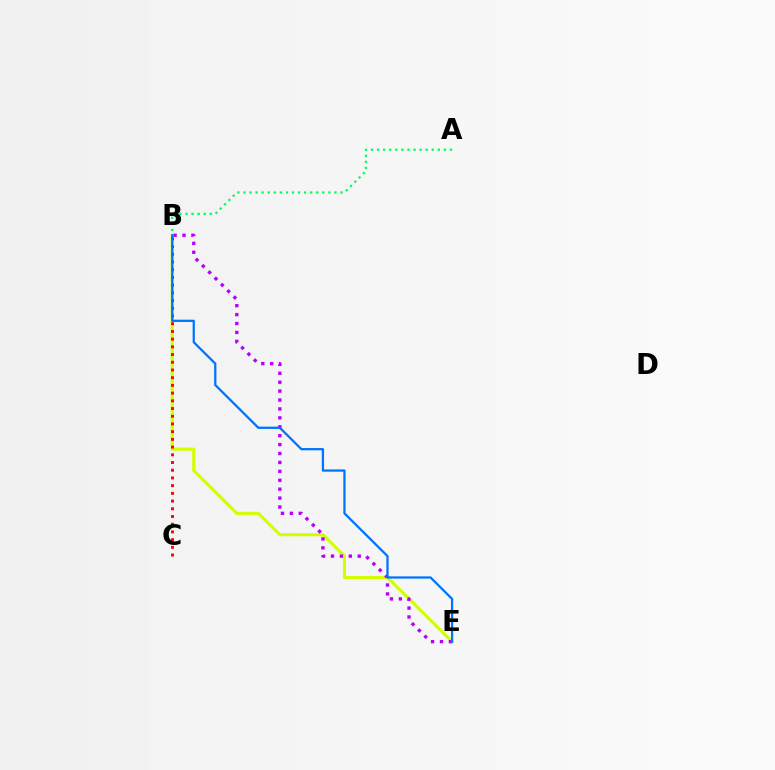{('B', 'E'): [{'color': '#d1ff00', 'line_style': 'solid', 'thickness': 2.23}, {'color': '#b900ff', 'line_style': 'dotted', 'thickness': 2.42}, {'color': '#0074ff', 'line_style': 'solid', 'thickness': 1.63}], ('B', 'C'): [{'color': '#ff0000', 'line_style': 'dotted', 'thickness': 2.1}], ('A', 'B'): [{'color': '#00ff5c', 'line_style': 'dotted', 'thickness': 1.65}]}